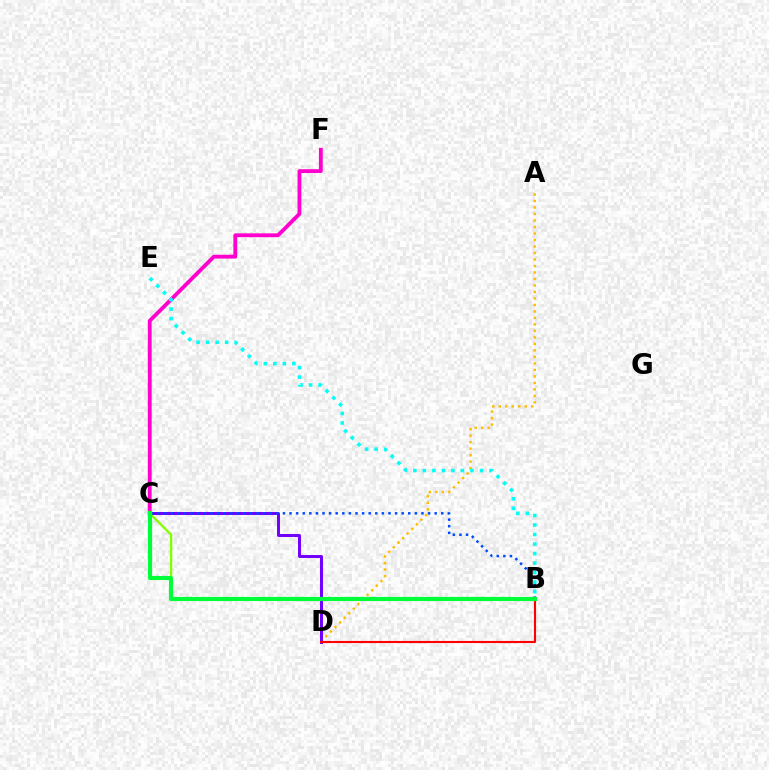{('A', 'D'): [{'color': '#ffbd00', 'line_style': 'dotted', 'thickness': 1.76}], ('C', 'F'): [{'color': '#ff00cf', 'line_style': 'solid', 'thickness': 2.76}], ('C', 'D'): [{'color': '#7200ff', 'line_style': 'solid', 'thickness': 2.14}], ('B', 'D'): [{'color': '#ff0000', 'line_style': 'solid', 'thickness': 1.52}], ('B', 'C'): [{'color': '#84ff00', 'line_style': 'solid', 'thickness': 1.67}, {'color': '#004bff', 'line_style': 'dotted', 'thickness': 1.79}, {'color': '#00ff39', 'line_style': 'solid', 'thickness': 2.99}], ('B', 'E'): [{'color': '#00fff6', 'line_style': 'dotted', 'thickness': 2.59}]}